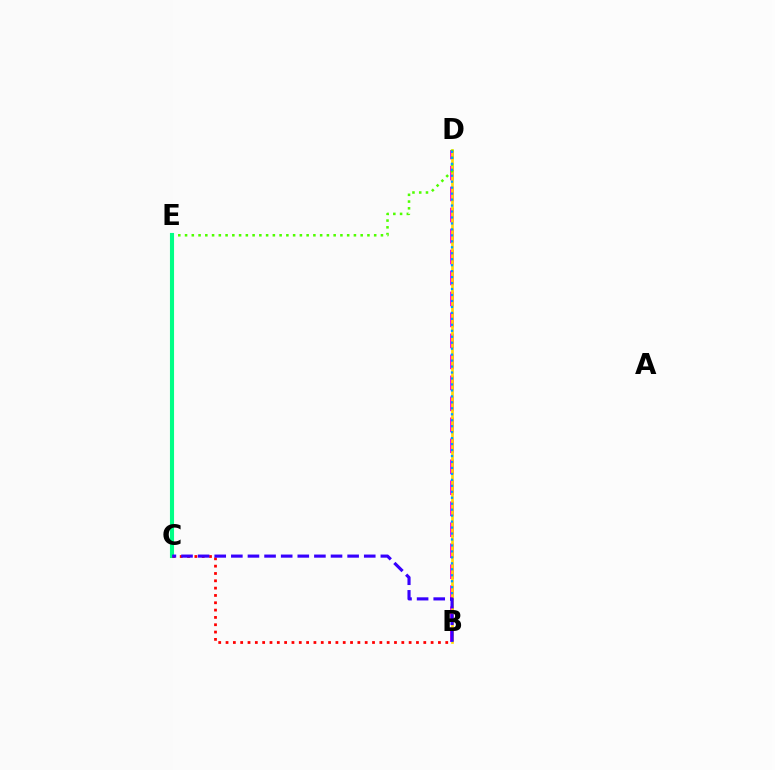{('B', 'D'): [{'color': '#ff00ed', 'line_style': 'dashed', 'thickness': 2.85}, {'color': '#ffd500', 'line_style': 'solid', 'thickness': 1.91}, {'color': '#009eff', 'line_style': 'dotted', 'thickness': 1.62}], ('D', 'E'): [{'color': '#4fff00', 'line_style': 'dotted', 'thickness': 1.84}], ('C', 'E'): [{'color': '#00ff86', 'line_style': 'solid', 'thickness': 2.95}], ('B', 'C'): [{'color': '#ff0000', 'line_style': 'dotted', 'thickness': 1.99}, {'color': '#3700ff', 'line_style': 'dashed', 'thickness': 2.26}]}